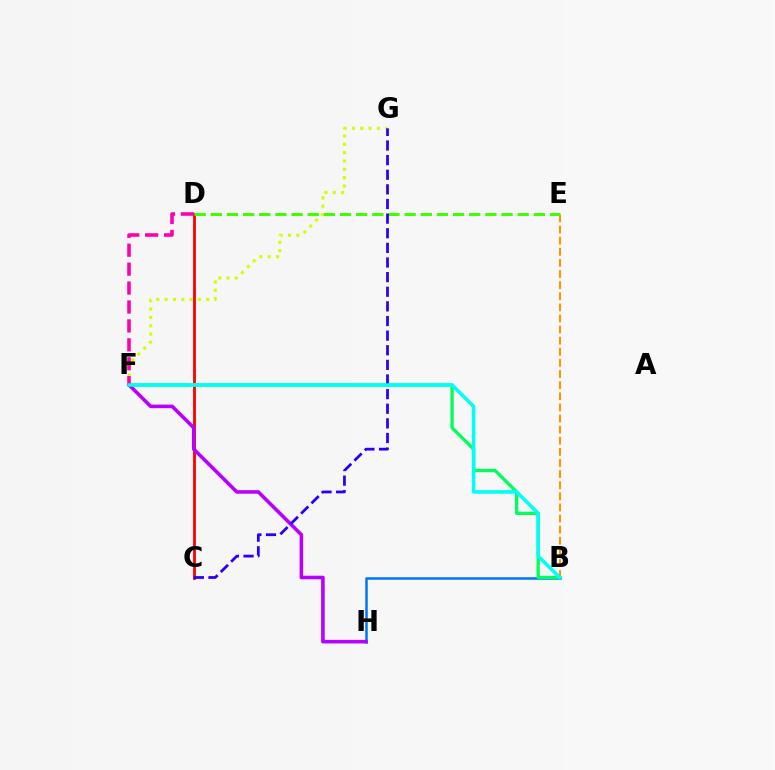{('F', 'G'): [{'color': '#d1ff00', 'line_style': 'dotted', 'thickness': 2.26}], ('B', 'E'): [{'color': '#ff9400', 'line_style': 'dashed', 'thickness': 1.51}], ('B', 'H'): [{'color': '#0074ff', 'line_style': 'solid', 'thickness': 1.8}], ('C', 'D'): [{'color': '#ff0000', 'line_style': 'solid', 'thickness': 2.02}], ('B', 'F'): [{'color': '#00ff5c', 'line_style': 'solid', 'thickness': 2.38}, {'color': '#00fff6', 'line_style': 'solid', 'thickness': 2.55}], ('D', 'E'): [{'color': '#3dff00', 'line_style': 'dashed', 'thickness': 2.19}], ('F', 'H'): [{'color': '#b900ff', 'line_style': 'solid', 'thickness': 2.58}], ('D', 'F'): [{'color': '#ff00ac', 'line_style': 'dashed', 'thickness': 2.57}], ('C', 'G'): [{'color': '#2500ff', 'line_style': 'dashed', 'thickness': 1.99}]}